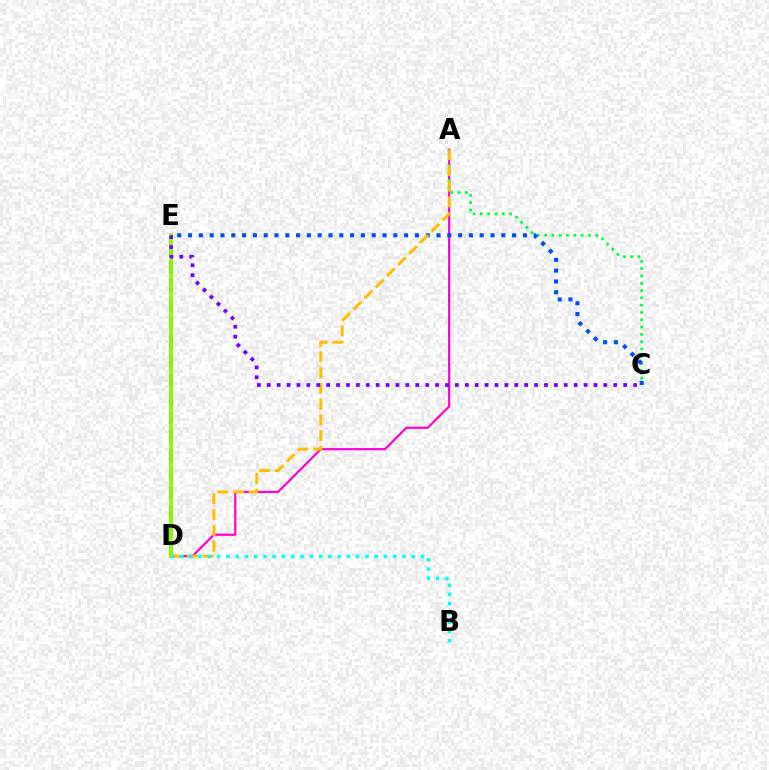{('D', 'E'): [{'color': '#ff0000', 'line_style': 'dashed', 'thickness': 2.56}, {'color': '#84ff00', 'line_style': 'solid', 'thickness': 2.66}], ('A', 'D'): [{'color': '#ff00cf', 'line_style': 'solid', 'thickness': 1.59}, {'color': '#ffbd00', 'line_style': 'dashed', 'thickness': 2.14}], ('A', 'C'): [{'color': '#00ff39', 'line_style': 'dotted', 'thickness': 1.99}], ('C', 'E'): [{'color': '#004bff', 'line_style': 'dotted', 'thickness': 2.93}, {'color': '#7200ff', 'line_style': 'dotted', 'thickness': 2.69}], ('B', 'D'): [{'color': '#00fff6', 'line_style': 'dotted', 'thickness': 2.52}]}